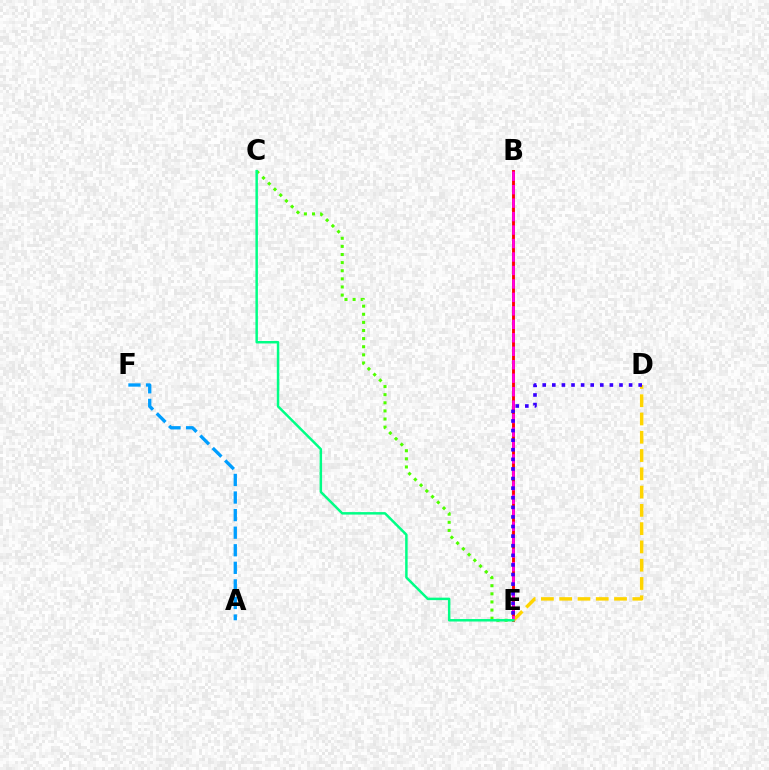{('B', 'E'): [{'color': '#ff0000', 'line_style': 'solid', 'thickness': 2.07}, {'color': '#ff00ed', 'line_style': 'dashed', 'thickness': 1.83}], ('D', 'E'): [{'color': '#ffd500', 'line_style': 'dashed', 'thickness': 2.48}, {'color': '#3700ff', 'line_style': 'dotted', 'thickness': 2.61}], ('C', 'E'): [{'color': '#4fff00', 'line_style': 'dotted', 'thickness': 2.2}, {'color': '#00ff86', 'line_style': 'solid', 'thickness': 1.79}], ('A', 'F'): [{'color': '#009eff', 'line_style': 'dashed', 'thickness': 2.39}]}